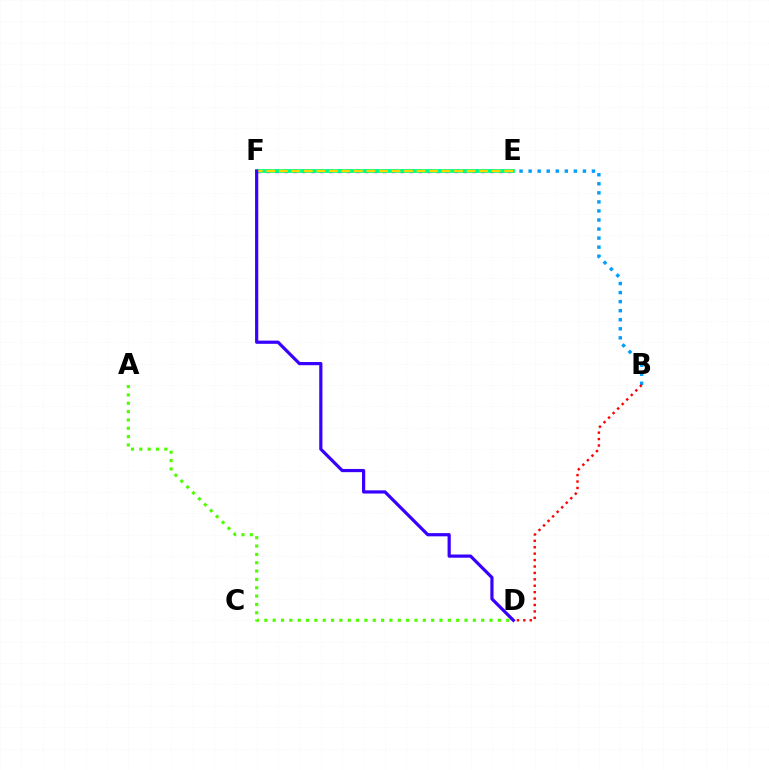{('E', 'F'): [{'color': '#ff00ed', 'line_style': 'dotted', 'thickness': 2.43}, {'color': '#00ff86', 'line_style': 'solid', 'thickness': 2.73}, {'color': '#ffd500', 'line_style': 'dashed', 'thickness': 1.7}], ('B', 'F'): [{'color': '#009eff', 'line_style': 'dotted', 'thickness': 2.46}], ('A', 'D'): [{'color': '#4fff00', 'line_style': 'dotted', 'thickness': 2.27}], ('D', 'F'): [{'color': '#3700ff', 'line_style': 'solid', 'thickness': 2.3}], ('B', 'D'): [{'color': '#ff0000', 'line_style': 'dotted', 'thickness': 1.74}]}